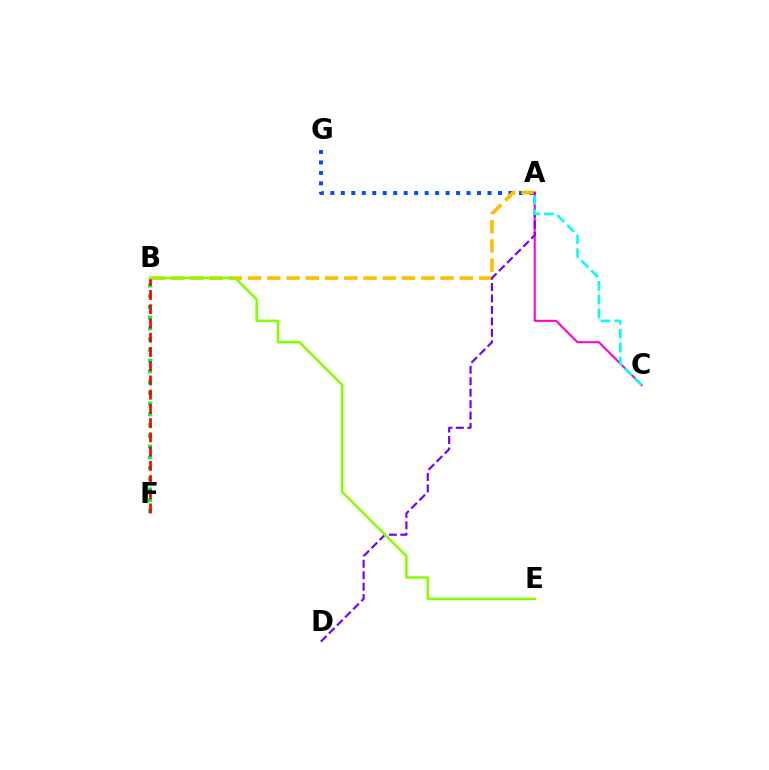{('B', 'F'): [{'color': '#00ff39', 'line_style': 'dotted', 'thickness': 2.92}, {'color': '#ff0000', 'line_style': 'dashed', 'thickness': 1.93}], ('A', 'G'): [{'color': '#004bff', 'line_style': 'dotted', 'thickness': 2.85}], ('A', 'B'): [{'color': '#ffbd00', 'line_style': 'dashed', 'thickness': 2.61}], ('A', 'C'): [{'color': '#ff00cf', 'line_style': 'solid', 'thickness': 1.5}, {'color': '#00fff6', 'line_style': 'dashed', 'thickness': 1.88}], ('A', 'D'): [{'color': '#7200ff', 'line_style': 'dashed', 'thickness': 1.56}], ('B', 'E'): [{'color': '#84ff00', 'line_style': 'solid', 'thickness': 1.82}]}